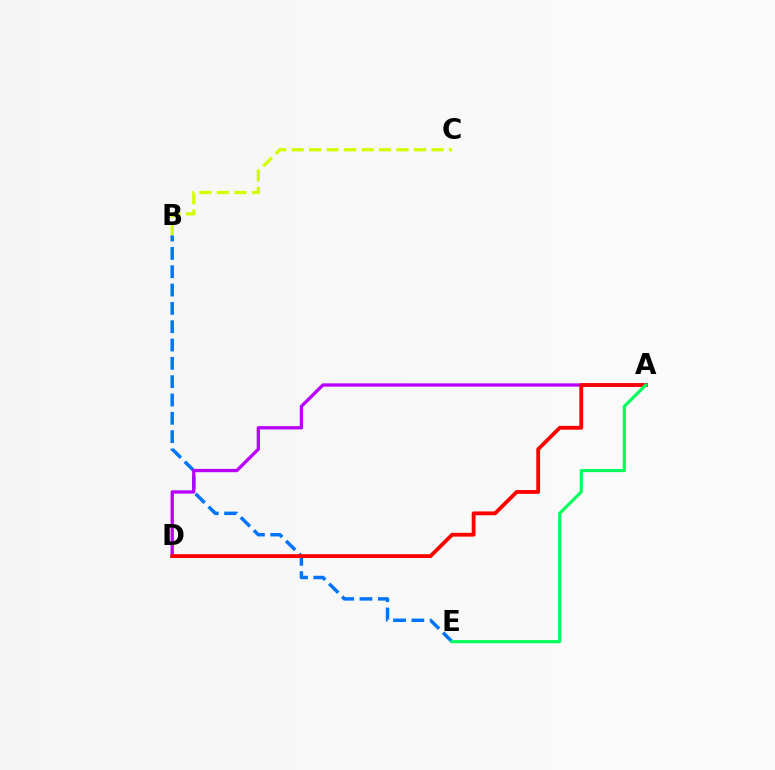{('B', 'E'): [{'color': '#0074ff', 'line_style': 'dashed', 'thickness': 2.49}], ('A', 'D'): [{'color': '#b900ff', 'line_style': 'solid', 'thickness': 2.38}, {'color': '#ff0000', 'line_style': 'solid', 'thickness': 2.74}], ('B', 'C'): [{'color': '#d1ff00', 'line_style': 'dashed', 'thickness': 2.37}], ('A', 'E'): [{'color': '#00ff5c', 'line_style': 'solid', 'thickness': 2.26}]}